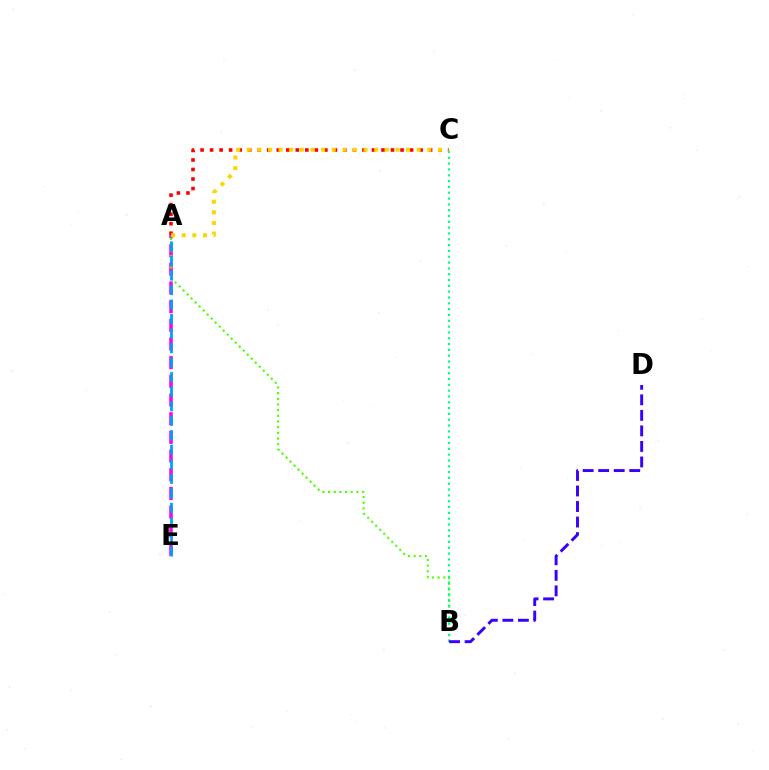{('A', 'E'): [{'color': '#ff00ed', 'line_style': 'dashed', 'thickness': 2.54}, {'color': '#009eff', 'line_style': 'dashed', 'thickness': 1.97}], ('A', 'B'): [{'color': '#4fff00', 'line_style': 'dotted', 'thickness': 1.54}], ('A', 'C'): [{'color': '#ff0000', 'line_style': 'dotted', 'thickness': 2.59}, {'color': '#ffd500', 'line_style': 'dotted', 'thickness': 2.89}], ('B', 'C'): [{'color': '#00ff86', 'line_style': 'dotted', 'thickness': 1.58}], ('B', 'D'): [{'color': '#3700ff', 'line_style': 'dashed', 'thickness': 2.11}]}